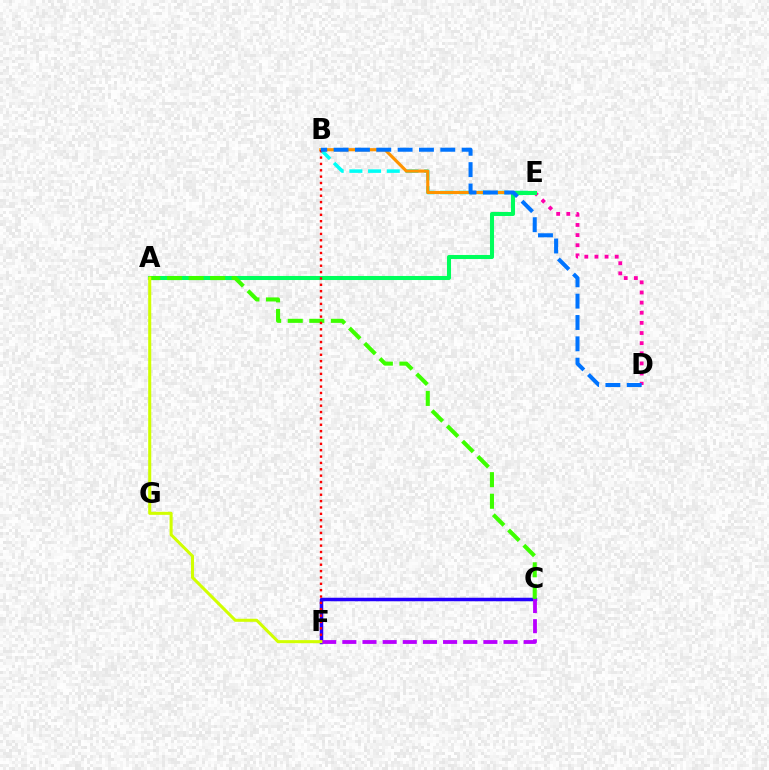{('D', 'E'): [{'color': '#ff00ac', 'line_style': 'dotted', 'thickness': 2.75}], ('B', 'E'): [{'color': '#00fff6', 'line_style': 'dashed', 'thickness': 2.54}, {'color': '#ff9400', 'line_style': 'solid', 'thickness': 2.26}], ('C', 'F'): [{'color': '#2500ff', 'line_style': 'solid', 'thickness': 2.52}, {'color': '#b900ff', 'line_style': 'dashed', 'thickness': 2.74}], ('A', 'E'): [{'color': '#00ff5c', 'line_style': 'solid', 'thickness': 2.92}], ('A', 'C'): [{'color': '#3dff00', 'line_style': 'dashed', 'thickness': 2.93}], ('B', 'F'): [{'color': '#ff0000', 'line_style': 'dotted', 'thickness': 1.73}], ('B', 'D'): [{'color': '#0074ff', 'line_style': 'dashed', 'thickness': 2.9}], ('A', 'F'): [{'color': '#d1ff00', 'line_style': 'solid', 'thickness': 2.19}]}